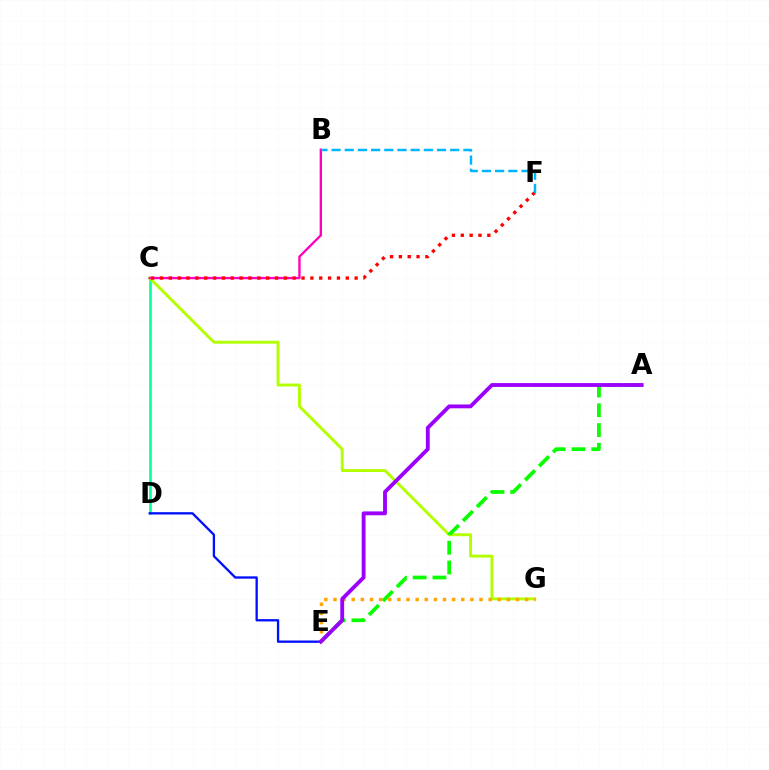{('C', 'D'): [{'color': '#00ff9d', 'line_style': 'solid', 'thickness': 1.87}], ('C', 'G'): [{'color': '#b3ff00', 'line_style': 'solid', 'thickness': 2.1}], ('A', 'E'): [{'color': '#08ff00', 'line_style': 'dashed', 'thickness': 2.68}, {'color': '#9b00ff', 'line_style': 'solid', 'thickness': 2.77}], ('B', 'C'): [{'color': '#ff00bd', 'line_style': 'solid', 'thickness': 1.7}], ('E', 'G'): [{'color': '#ffa500', 'line_style': 'dotted', 'thickness': 2.48}], ('C', 'F'): [{'color': '#ff0000', 'line_style': 'dotted', 'thickness': 2.4}], ('D', 'E'): [{'color': '#0010ff', 'line_style': 'solid', 'thickness': 1.67}], ('B', 'F'): [{'color': '#00b5ff', 'line_style': 'dashed', 'thickness': 1.79}]}